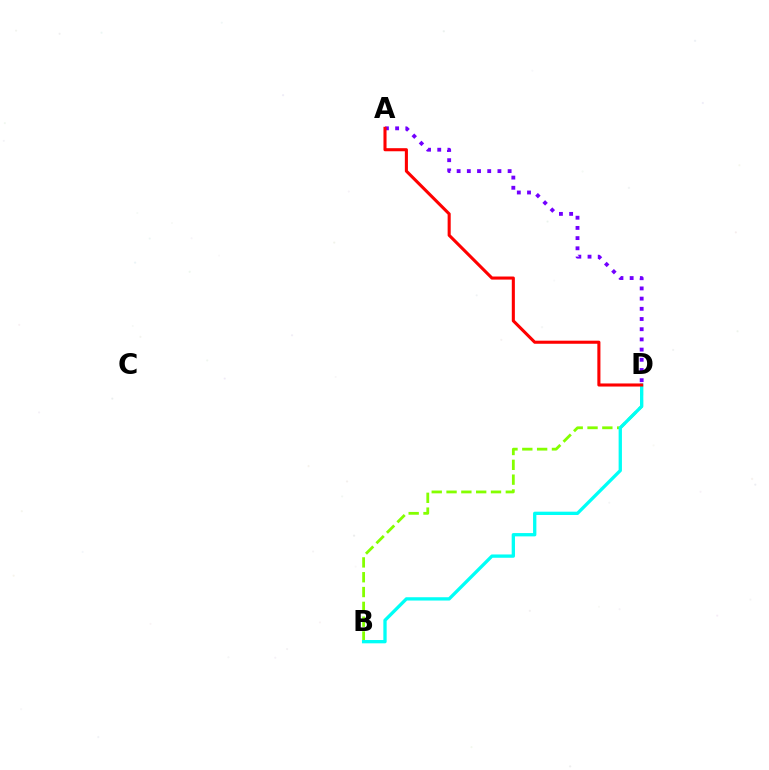{('B', 'D'): [{'color': '#84ff00', 'line_style': 'dashed', 'thickness': 2.01}, {'color': '#00fff6', 'line_style': 'solid', 'thickness': 2.38}], ('A', 'D'): [{'color': '#7200ff', 'line_style': 'dotted', 'thickness': 2.77}, {'color': '#ff0000', 'line_style': 'solid', 'thickness': 2.22}]}